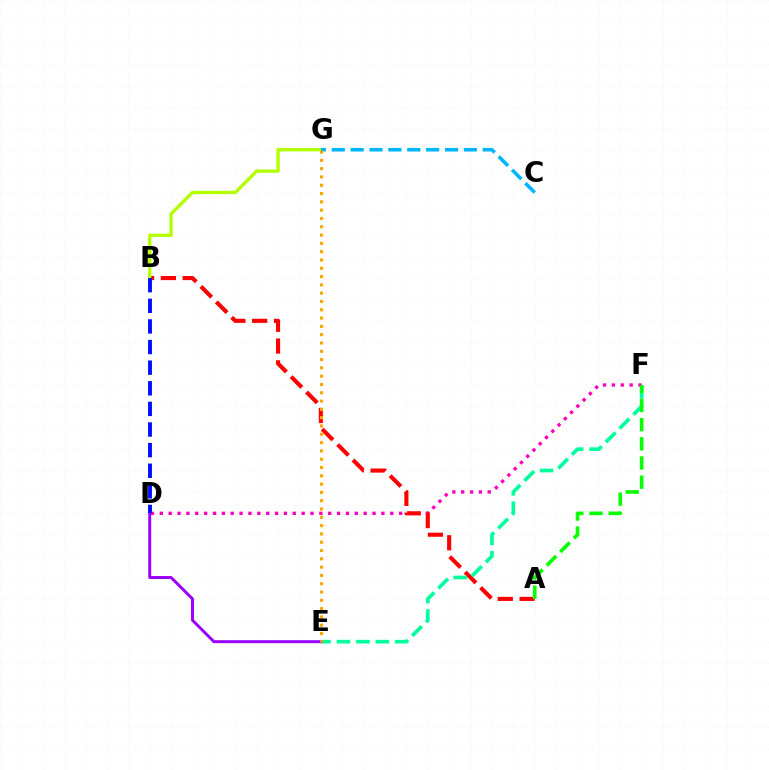{('D', 'F'): [{'color': '#ff00bd', 'line_style': 'dotted', 'thickness': 2.41}], ('A', 'B'): [{'color': '#ff0000', 'line_style': 'dashed', 'thickness': 2.96}], ('E', 'F'): [{'color': '#00ff9d', 'line_style': 'dashed', 'thickness': 2.65}], ('D', 'E'): [{'color': '#9b00ff', 'line_style': 'solid', 'thickness': 2.13}], ('B', 'G'): [{'color': '#b3ff00', 'line_style': 'solid', 'thickness': 2.4}], ('A', 'F'): [{'color': '#08ff00', 'line_style': 'dashed', 'thickness': 2.61}], ('B', 'D'): [{'color': '#0010ff', 'line_style': 'dashed', 'thickness': 2.8}], ('C', 'G'): [{'color': '#00b5ff', 'line_style': 'dashed', 'thickness': 2.56}], ('E', 'G'): [{'color': '#ffa500', 'line_style': 'dotted', 'thickness': 2.26}]}